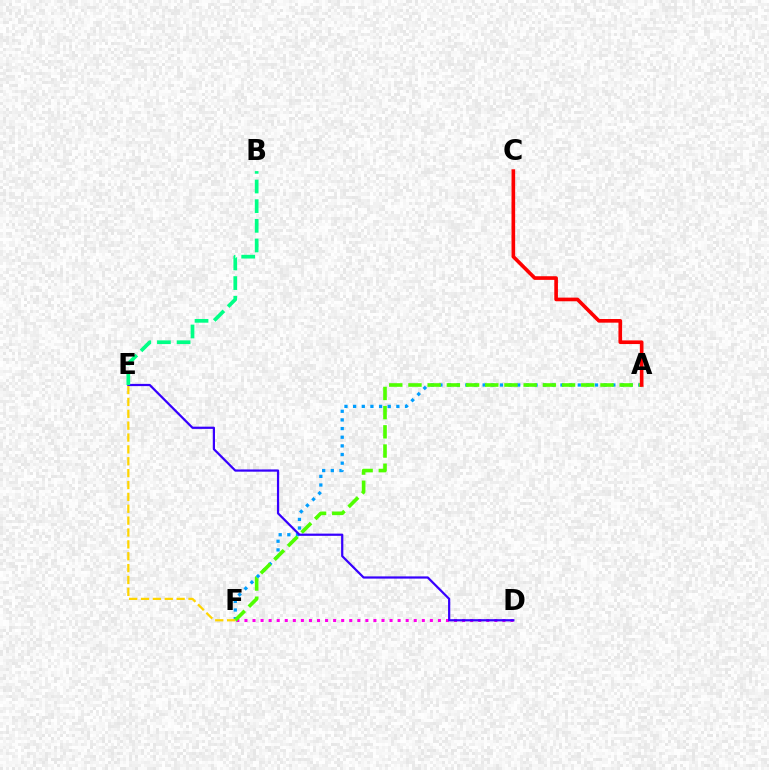{('A', 'F'): [{'color': '#009eff', 'line_style': 'dotted', 'thickness': 2.35}, {'color': '#4fff00', 'line_style': 'dashed', 'thickness': 2.61}], ('D', 'F'): [{'color': '#ff00ed', 'line_style': 'dotted', 'thickness': 2.19}], ('A', 'C'): [{'color': '#ff0000', 'line_style': 'solid', 'thickness': 2.63}], ('D', 'E'): [{'color': '#3700ff', 'line_style': 'solid', 'thickness': 1.6}], ('E', 'F'): [{'color': '#ffd500', 'line_style': 'dashed', 'thickness': 1.61}], ('B', 'E'): [{'color': '#00ff86', 'line_style': 'dashed', 'thickness': 2.67}]}